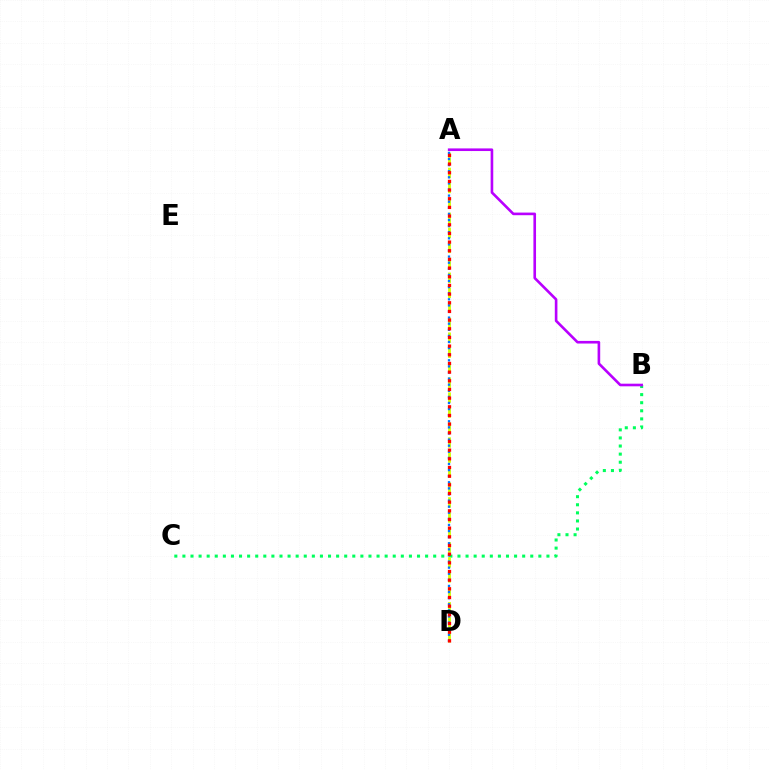{('B', 'C'): [{'color': '#00ff5c', 'line_style': 'dotted', 'thickness': 2.2}], ('A', 'B'): [{'color': '#b900ff', 'line_style': 'solid', 'thickness': 1.89}], ('A', 'D'): [{'color': '#d1ff00', 'line_style': 'dashed', 'thickness': 2.03}, {'color': '#0074ff', 'line_style': 'dotted', 'thickness': 1.66}, {'color': '#ff0000', 'line_style': 'dotted', 'thickness': 2.36}]}